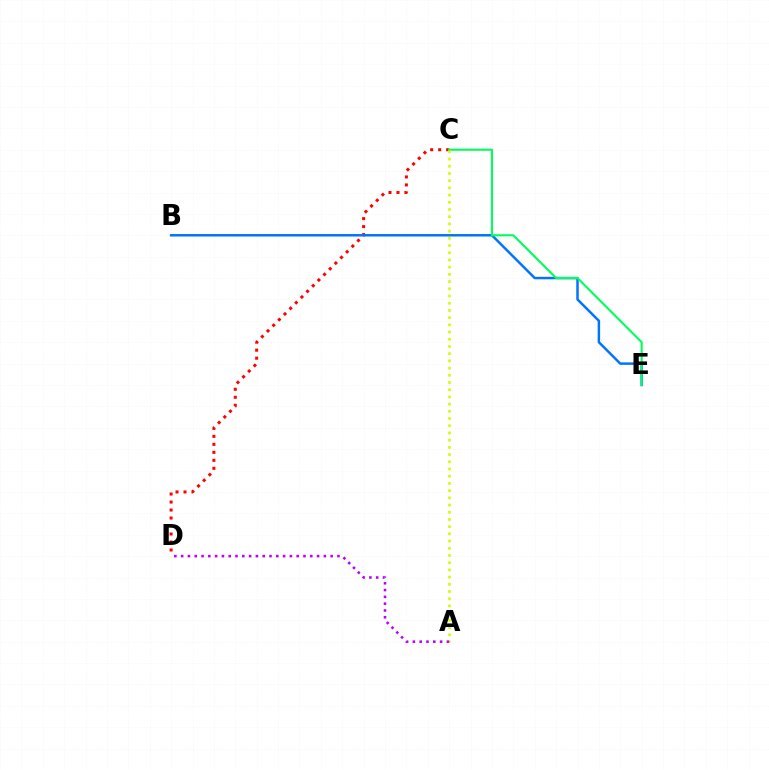{('C', 'D'): [{'color': '#ff0000', 'line_style': 'dotted', 'thickness': 2.17}], ('B', 'E'): [{'color': '#0074ff', 'line_style': 'solid', 'thickness': 1.78}], ('C', 'E'): [{'color': '#00ff5c', 'line_style': 'solid', 'thickness': 1.53}], ('A', 'C'): [{'color': '#d1ff00', 'line_style': 'dotted', 'thickness': 1.96}], ('A', 'D'): [{'color': '#b900ff', 'line_style': 'dotted', 'thickness': 1.85}]}